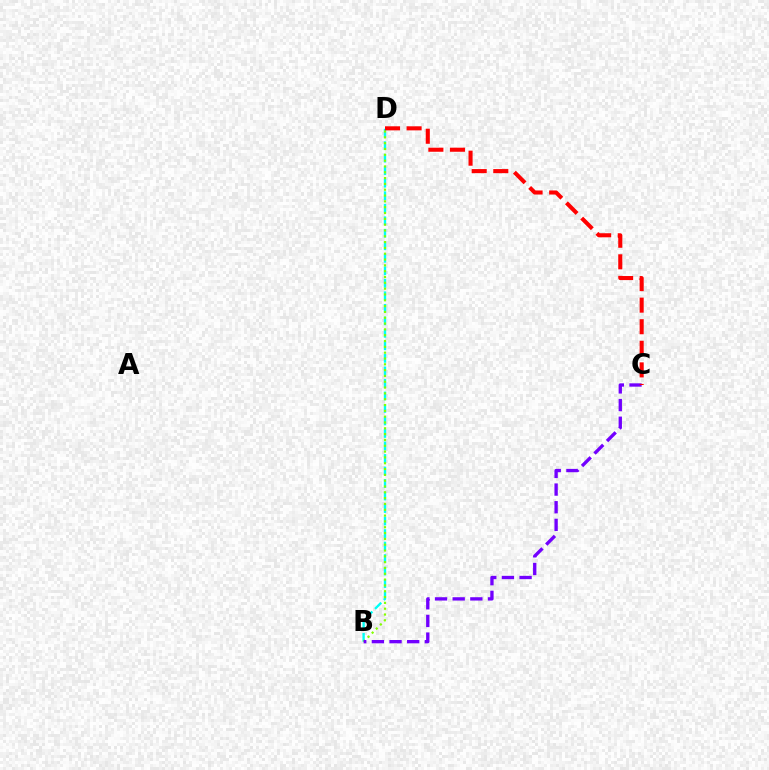{('B', 'D'): [{'color': '#00fff6', 'line_style': 'dashed', 'thickness': 1.7}, {'color': '#84ff00', 'line_style': 'dotted', 'thickness': 1.58}], ('B', 'C'): [{'color': '#7200ff', 'line_style': 'dashed', 'thickness': 2.4}], ('C', 'D'): [{'color': '#ff0000', 'line_style': 'dashed', 'thickness': 2.93}]}